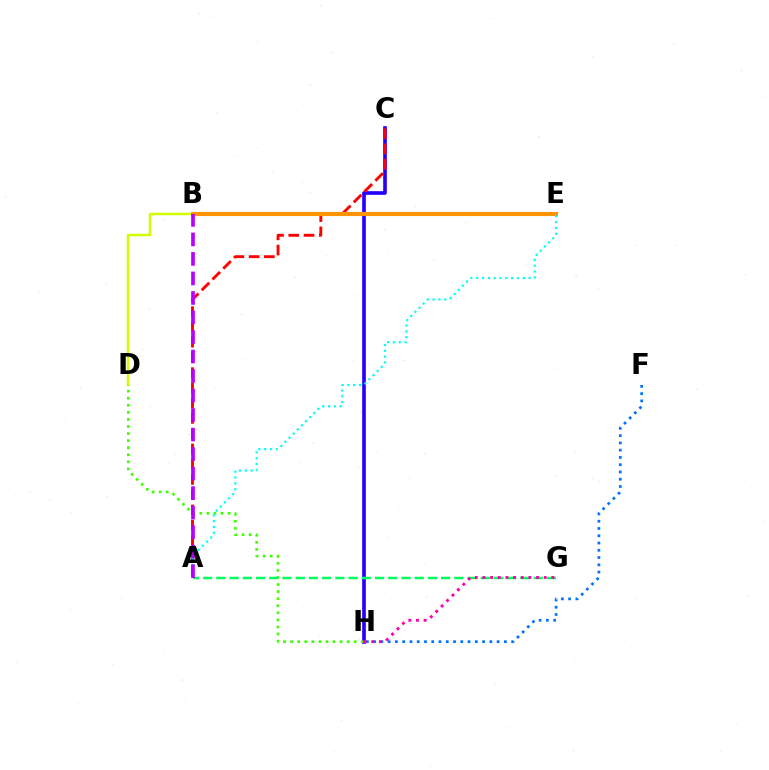{('B', 'D'): [{'color': '#d1ff00', 'line_style': 'solid', 'thickness': 1.8}], ('F', 'H'): [{'color': '#0074ff', 'line_style': 'dotted', 'thickness': 1.97}], ('C', 'H'): [{'color': '#2500ff', 'line_style': 'solid', 'thickness': 2.63}], ('A', 'C'): [{'color': '#ff0000', 'line_style': 'dashed', 'thickness': 2.07}], ('D', 'H'): [{'color': '#3dff00', 'line_style': 'dotted', 'thickness': 1.92}], ('B', 'E'): [{'color': '#ff9400', 'line_style': 'solid', 'thickness': 2.97}], ('A', 'E'): [{'color': '#00fff6', 'line_style': 'dotted', 'thickness': 1.58}], ('A', 'G'): [{'color': '#00ff5c', 'line_style': 'dashed', 'thickness': 1.8}], ('A', 'B'): [{'color': '#b900ff', 'line_style': 'dashed', 'thickness': 2.65}], ('G', 'H'): [{'color': '#ff00ac', 'line_style': 'dotted', 'thickness': 2.08}]}